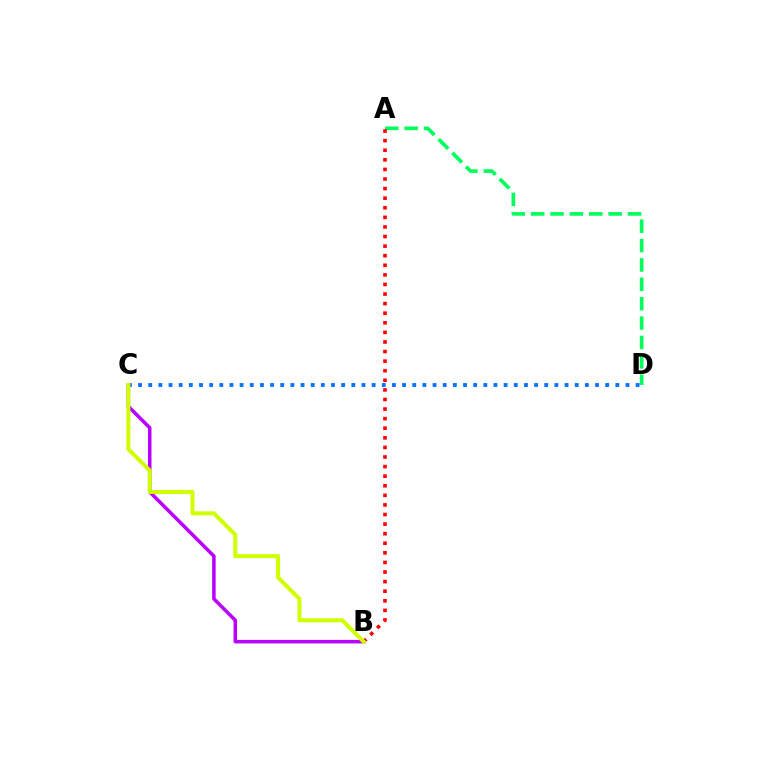{('A', 'D'): [{'color': '#00ff5c', 'line_style': 'dashed', 'thickness': 2.63}], ('B', 'C'): [{'color': '#b900ff', 'line_style': 'solid', 'thickness': 2.53}, {'color': '#d1ff00', 'line_style': 'solid', 'thickness': 2.9}], ('A', 'B'): [{'color': '#ff0000', 'line_style': 'dotted', 'thickness': 2.6}], ('C', 'D'): [{'color': '#0074ff', 'line_style': 'dotted', 'thickness': 2.76}]}